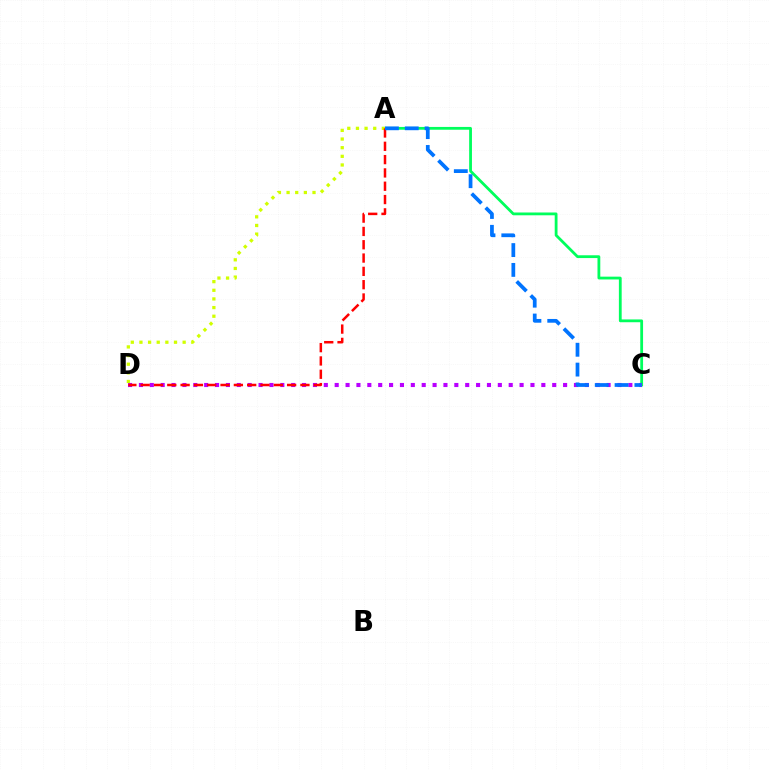{('A', 'C'): [{'color': '#00ff5c', 'line_style': 'solid', 'thickness': 2.01}, {'color': '#0074ff', 'line_style': 'dashed', 'thickness': 2.69}], ('C', 'D'): [{'color': '#b900ff', 'line_style': 'dotted', 'thickness': 2.96}], ('A', 'D'): [{'color': '#d1ff00', 'line_style': 'dotted', 'thickness': 2.35}, {'color': '#ff0000', 'line_style': 'dashed', 'thickness': 1.81}]}